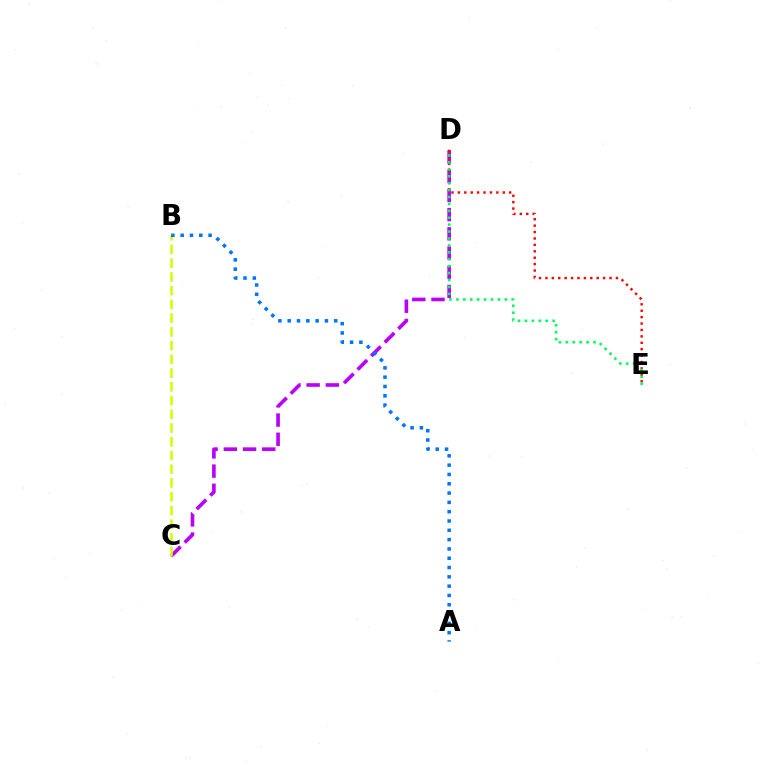{('C', 'D'): [{'color': '#b900ff', 'line_style': 'dashed', 'thickness': 2.61}], ('D', 'E'): [{'color': '#ff0000', 'line_style': 'dotted', 'thickness': 1.74}, {'color': '#00ff5c', 'line_style': 'dotted', 'thickness': 1.88}], ('B', 'C'): [{'color': '#d1ff00', 'line_style': 'dashed', 'thickness': 1.87}], ('A', 'B'): [{'color': '#0074ff', 'line_style': 'dotted', 'thickness': 2.53}]}